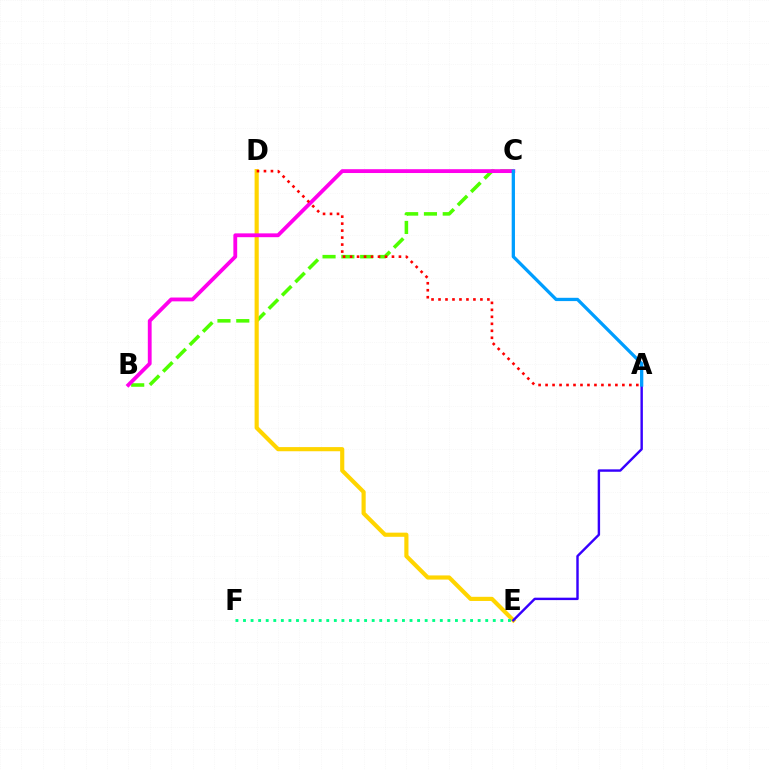{('B', 'C'): [{'color': '#4fff00', 'line_style': 'dashed', 'thickness': 2.56}, {'color': '#ff00ed', 'line_style': 'solid', 'thickness': 2.75}], ('D', 'E'): [{'color': '#ffd500', 'line_style': 'solid', 'thickness': 2.99}], ('E', 'F'): [{'color': '#00ff86', 'line_style': 'dotted', 'thickness': 2.06}], ('A', 'D'): [{'color': '#ff0000', 'line_style': 'dotted', 'thickness': 1.9}], ('A', 'E'): [{'color': '#3700ff', 'line_style': 'solid', 'thickness': 1.74}], ('A', 'C'): [{'color': '#009eff', 'line_style': 'solid', 'thickness': 2.36}]}